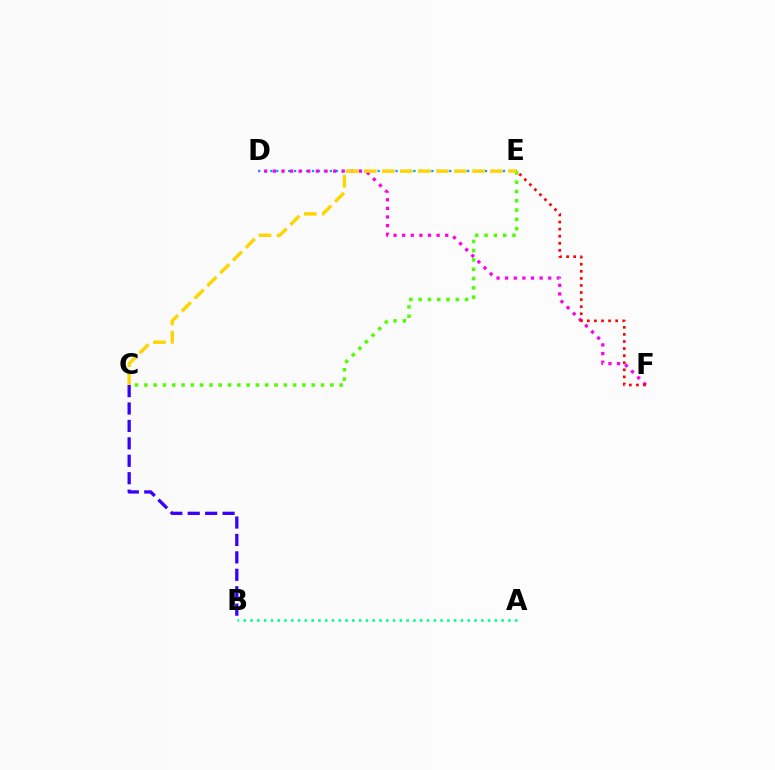{('D', 'E'): [{'color': '#009eff', 'line_style': 'dotted', 'thickness': 1.62}], ('C', 'E'): [{'color': '#4fff00', 'line_style': 'dotted', 'thickness': 2.53}, {'color': '#ffd500', 'line_style': 'dashed', 'thickness': 2.45}], ('B', 'C'): [{'color': '#3700ff', 'line_style': 'dashed', 'thickness': 2.37}], ('D', 'F'): [{'color': '#ff00ed', 'line_style': 'dotted', 'thickness': 2.34}], ('A', 'B'): [{'color': '#00ff86', 'line_style': 'dotted', 'thickness': 1.84}], ('E', 'F'): [{'color': '#ff0000', 'line_style': 'dotted', 'thickness': 1.92}]}